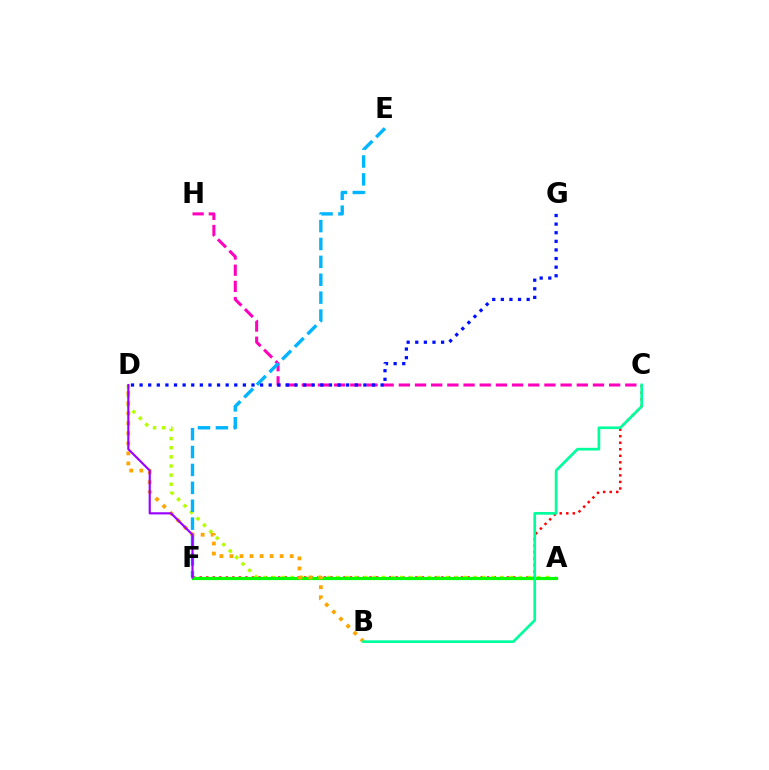{('C', 'F'): [{'color': '#ff0000', 'line_style': 'dotted', 'thickness': 1.78}], ('A', 'D'): [{'color': '#b3ff00', 'line_style': 'dotted', 'thickness': 2.48}], ('C', 'H'): [{'color': '#ff00bd', 'line_style': 'dashed', 'thickness': 2.2}], ('A', 'F'): [{'color': '#08ff00', 'line_style': 'solid', 'thickness': 2.3}], ('B', 'D'): [{'color': '#ffa500', 'line_style': 'dotted', 'thickness': 2.73}], ('E', 'F'): [{'color': '#00b5ff', 'line_style': 'dashed', 'thickness': 2.43}], ('B', 'C'): [{'color': '#00ff9d', 'line_style': 'solid', 'thickness': 1.95}], ('D', 'F'): [{'color': '#9b00ff', 'line_style': 'solid', 'thickness': 1.55}], ('D', 'G'): [{'color': '#0010ff', 'line_style': 'dotted', 'thickness': 2.34}]}